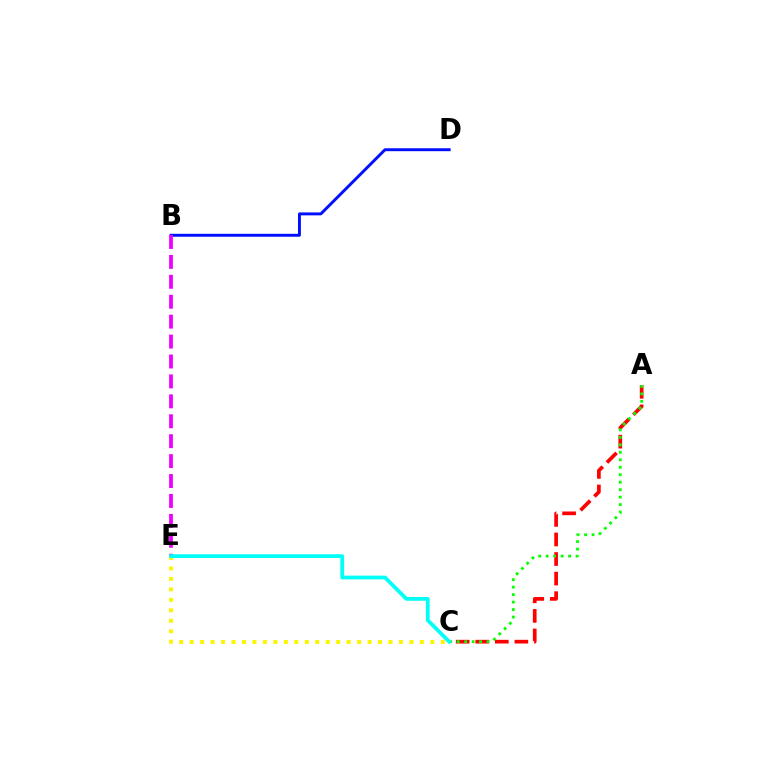{('A', 'C'): [{'color': '#ff0000', 'line_style': 'dashed', 'thickness': 2.66}, {'color': '#08ff00', 'line_style': 'dotted', 'thickness': 2.03}], ('C', 'E'): [{'color': '#fcf500', 'line_style': 'dotted', 'thickness': 2.84}, {'color': '#00fff6', 'line_style': 'solid', 'thickness': 2.71}], ('B', 'D'): [{'color': '#0010ff', 'line_style': 'solid', 'thickness': 2.11}], ('B', 'E'): [{'color': '#ee00ff', 'line_style': 'dashed', 'thickness': 2.71}]}